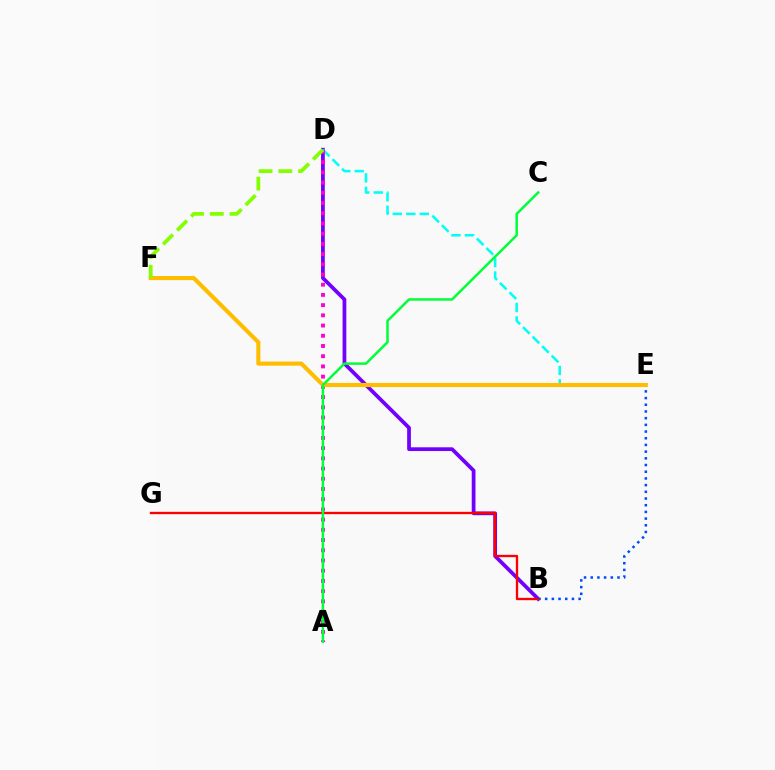{('B', 'D'): [{'color': '#7200ff', 'line_style': 'solid', 'thickness': 2.7}], ('B', 'E'): [{'color': '#004bff', 'line_style': 'dotted', 'thickness': 1.82}], ('D', 'E'): [{'color': '#00fff6', 'line_style': 'dashed', 'thickness': 1.83}], ('A', 'D'): [{'color': '#ff00cf', 'line_style': 'dotted', 'thickness': 2.78}], ('B', 'G'): [{'color': '#ff0000', 'line_style': 'solid', 'thickness': 1.68}], ('E', 'F'): [{'color': '#ffbd00', 'line_style': 'solid', 'thickness': 2.95}], ('D', 'F'): [{'color': '#84ff00', 'line_style': 'dashed', 'thickness': 2.68}], ('A', 'C'): [{'color': '#00ff39', 'line_style': 'solid', 'thickness': 1.79}]}